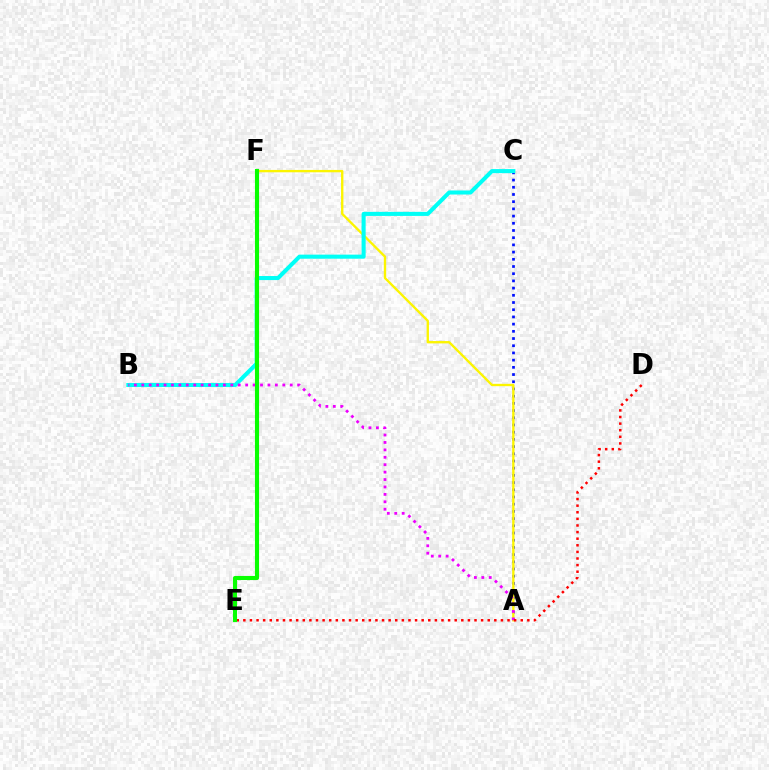{('A', 'C'): [{'color': '#0010ff', 'line_style': 'dotted', 'thickness': 1.96}], ('A', 'F'): [{'color': '#fcf500', 'line_style': 'solid', 'thickness': 1.7}], ('B', 'C'): [{'color': '#00fff6', 'line_style': 'solid', 'thickness': 2.92}], ('A', 'B'): [{'color': '#ee00ff', 'line_style': 'dotted', 'thickness': 2.02}], ('D', 'E'): [{'color': '#ff0000', 'line_style': 'dotted', 'thickness': 1.79}], ('E', 'F'): [{'color': '#08ff00', 'line_style': 'solid', 'thickness': 2.95}]}